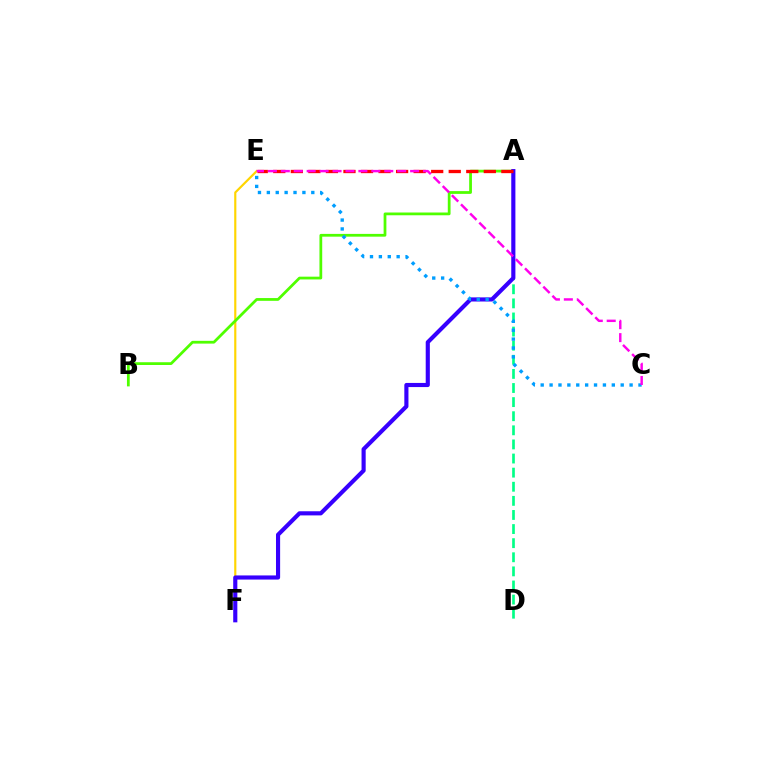{('E', 'F'): [{'color': '#ffd500', 'line_style': 'solid', 'thickness': 1.56}], ('A', 'D'): [{'color': '#00ff86', 'line_style': 'dashed', 'thickness': 1.92}], ('A', 'B'): [{'color': '#4fff00', 'line_style': 'solid', 'thickness': 1.99}], ('A', 'F'): [{'color': '#3700ff', 'line_style': 'solid', 'thickness': 2.98}], ('A', 'E'): [{'color': '#ff0000', 'line_style': 'dashed', 'thickness': 2.38}], ('C', 'E'): [{'color': '#009eff', 'line_style': 'dotted', 'thickness': 2.42}, {'color': '#ff00ed', 'line_style': 'dashed', 'thickness': 1.76}]}